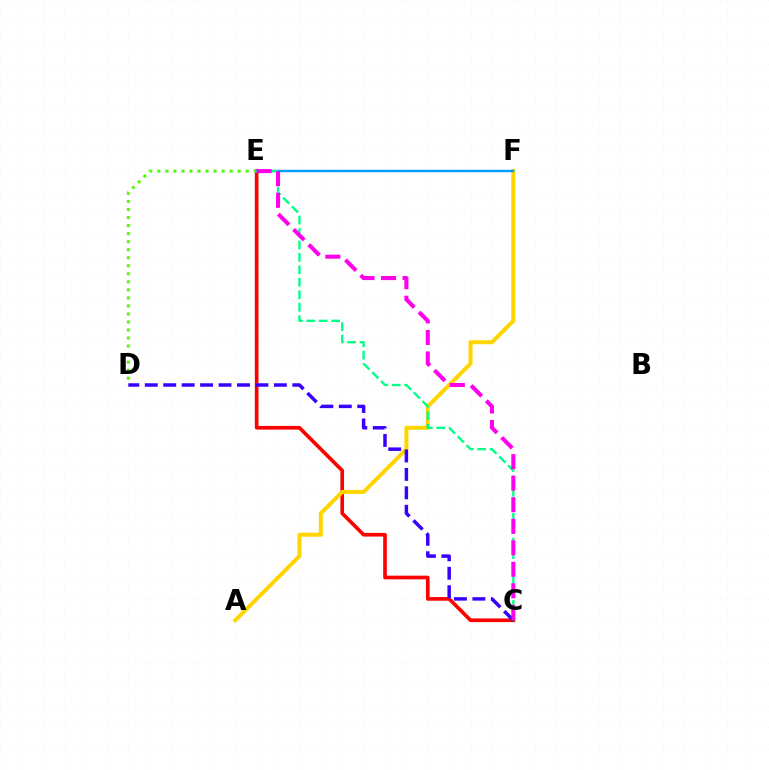{('C', 'E'): [{'color': '#ff0000', 'line_style': 'solid', 'thickness': 2.64}, {'color': '#00ff86', 'line_style': 'dashed', 'thickness': 1.69}, {'color': '#ff00ed', 'line_style': 'dashed', 'thickness': 2.92}], ('D', 'E'): [{'color': '#4fff00', 'line_style': 'dotted', 'thickness': 2.18}], ('A', 'F'): [{'color': '#ffd500', 'line_style': 'solid', 'thickness': 2.89}], ('C', 'D'): [{'color': '#3700ff', 'line_style': 'dashed', 'thickness': 2.51}], ('E', 'F'): [{'color': '#009eff', 'line_style': 'solid', 'thickness': 1.76}]}